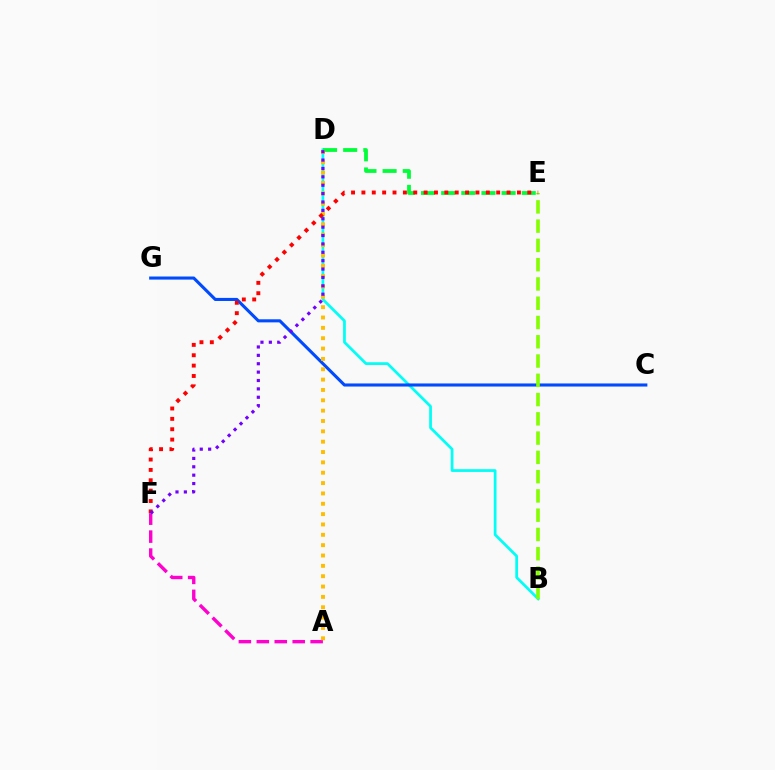{('B', 'D'): [{'color': '#00fff6', 'line_style': 'solid', 'thickness': 1.97}], ('C', 'G'): [{'color': '#004bff', 'line_style': 'solid', 'thickness': 2.22}], ('B', 'E'): [{'color': '#84ff00', 'line_style': 'dashed', 'thickness': 2.62}], ('D', 'E'): [{'color': '#00ff39', 'line_style': 'dashed', 'thickness': 2.74}], ('A', 'F'): [{'color': '#ff00cf', 'line_style': 'dashed', 'thickness': 2.44}], ('A', 'D'): [{'color': '#ffbd00', 'line_style': 'dotted', 'thickness': 2.81}], ('E', 'F'): [{'color': '#ff0000', 'line_style': 'dotted', 'thickness': 2.82}], ('D', 'F'): [{'color': '#7200ff', 'line_style': 'dotted', 'thickness': 2.28}]}